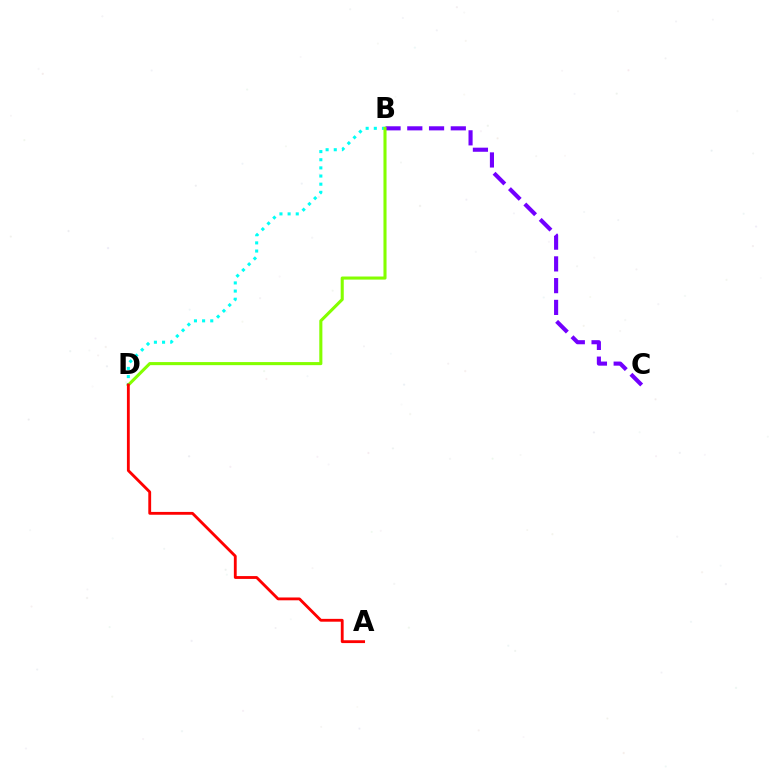{('B', 'D'): [{'color': '#00fff6', 'line_style': 'dotted', 'thickness': 2.21}, {'color': '#84ff00', 'line_style': 'solid', 'thickness': 2.22}], ('B', 'C'): [{'color': '#7200ff', 'line_style': 'dashed', 'thickness': 2.96}], ('A', 'D'): [{'color': '#ff0000', 'line_style': 'solid', 'thickness': 2.04}]}